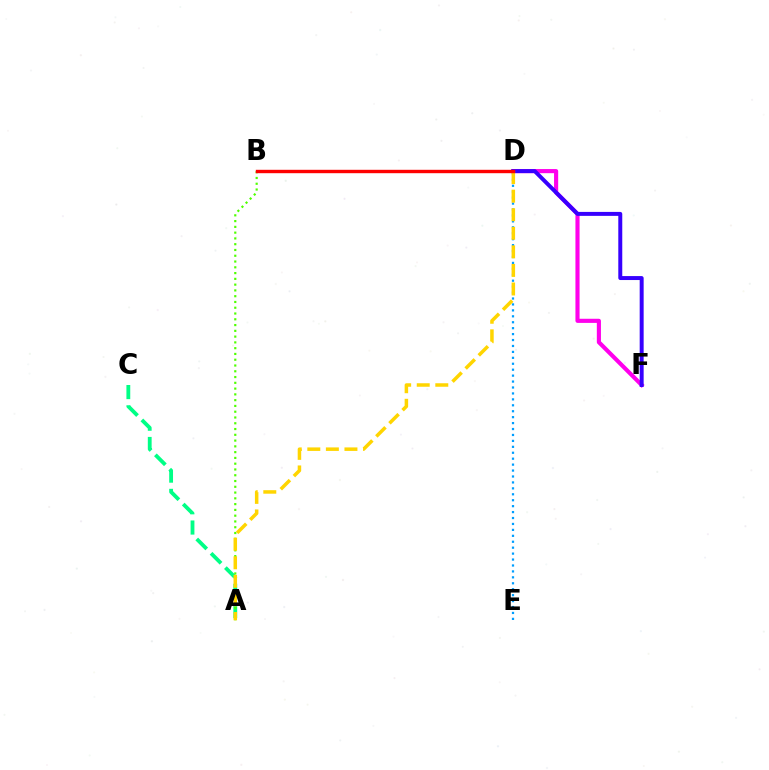{('D', 'F'): [{'color': '#ff00ed', 'line_style': 'solid', 'thickness': 2.97}, {'color': '#3700ff', 'line_style': 'solid', 'thickness': 2.86}], ('D', 'E'): [{'color': '#009eff', 'line_style': 'dotted', 'thickness': 1.61}], ('A', 'C'): [{'color': '#00ff86', 'line_style': 'dashed', 'thickness': 2.75}], ('A', 'B'): [{'color': '#4fff00', 'line_style': 'dotted', 'thickness': 1.57}], ('A', 'D'): [{'color': '#ffd500', 'line_style': 'dashed', 'thickness': 2.52}], ('B', 'D'): [{'color': '#ff0000', 'line_style': 'solid', 'thickness': 2.45}]}